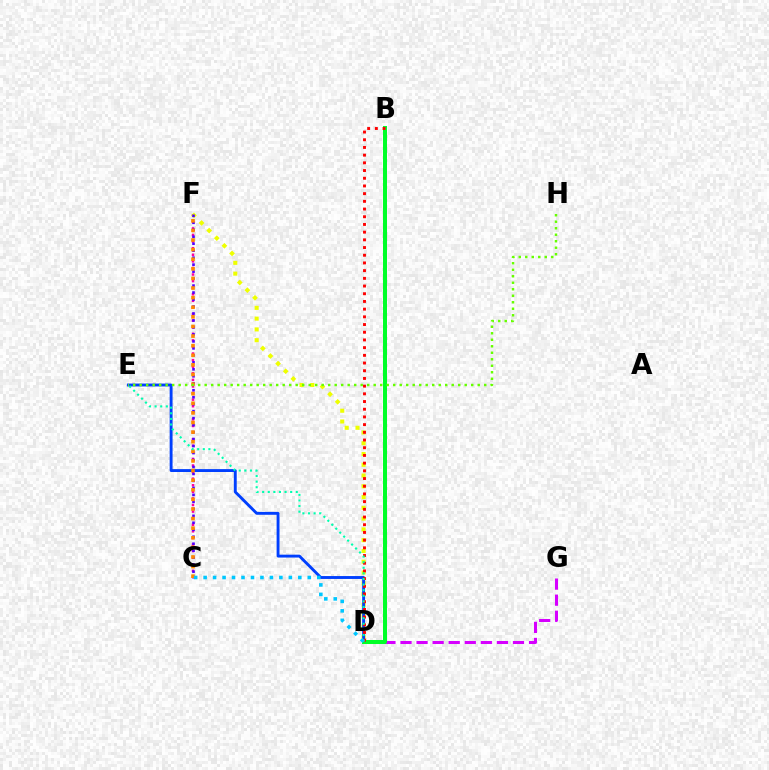{('C', 'F'): [{'color': '#ff00a0', 'line_style': 'dotted', 'thickness': 1.79}, {'color': '#4f00ff', 'line_style': 'dotted', 'thickness': 1.9}, {'color': '#ff8800', 'line_style': 'dotted', 'thickness': 2.61}], ('D', 'F'): [{'color': '#eeff00', 'line_style': 'dotted', 'thickness': 2.93}], ('D', 'G'): [{'color': '#d600ff', 'line_style': 'dashed', 'thickness': 2.18}], ('D', 'E'): [{'color': '#003fff', 'line_style': 'solid', 'thickness': 2.08}, {'color': '#00ffaf', 'line_style': 'dotted', 'thickness': 1.52}], ('B', 'D'): [{'color': '#00ff27', 'line_style': 'solid', 'thickness': 2.89}, {'color': '#ff0000', 'line_style': 'dotted', 'thickness': 2.09}], ('E', 'H'): [{'color': '#66ff00', 'line_style': 'dotted', 'thickness': 1.77}], ('C', 'D'): [{'color': '#00c7ff', 'line_style': 'dotted', 'thickness': 2.57}]}